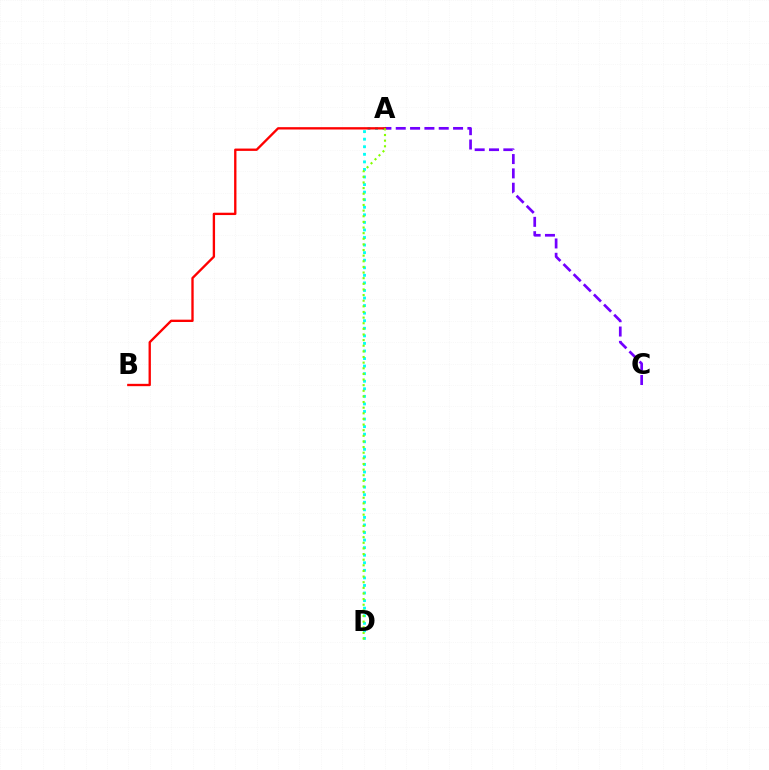{('A', 'D'): [{'color': '#00fff6', 'line_style': 'dotted', 'thickness': 2.06}, {'color': '#84ff00', 'line_style': 'dotted', 'thickness': 1.53}], ('A', 'C'): [{'color': '#7200ff', 'line_style': 'dashed', 'thickness': 1.95}], ('A', 'B'): [{'color': '#ff0000', 'line_style': 'solid', 'thickness': 1.68}]}